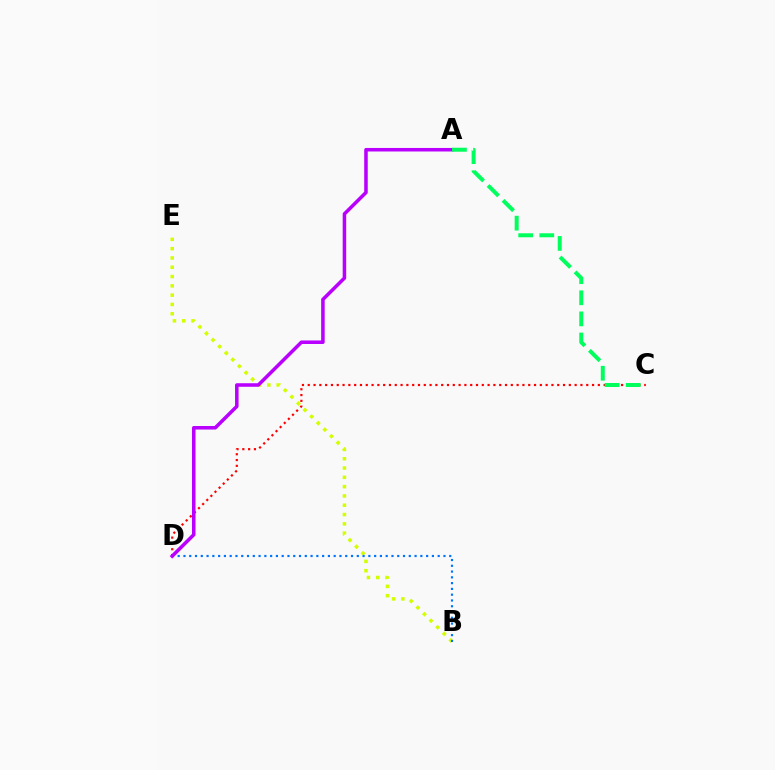{('B', 'E'): [{'color': '#d1ff00', 'line_style': 'dotted', 'thickness': 2.53}], ('C', 'D'): [{'color': '#ff0000', 'line_style': 'dotted', 'thickness': 1.58}], ('B', 'D'): [{'color': '#0074ff', 'line_style': 'dotted', 'thickness': 1.57}], ('A', 'D'): [{'color': '#b900ff', 'line_style': 'solid', 'thickness': 2.54}], ('A', 'C'): [{'color': '#00ff5c', 'line_style': 'dashed', 'thickness': 2.87}]}